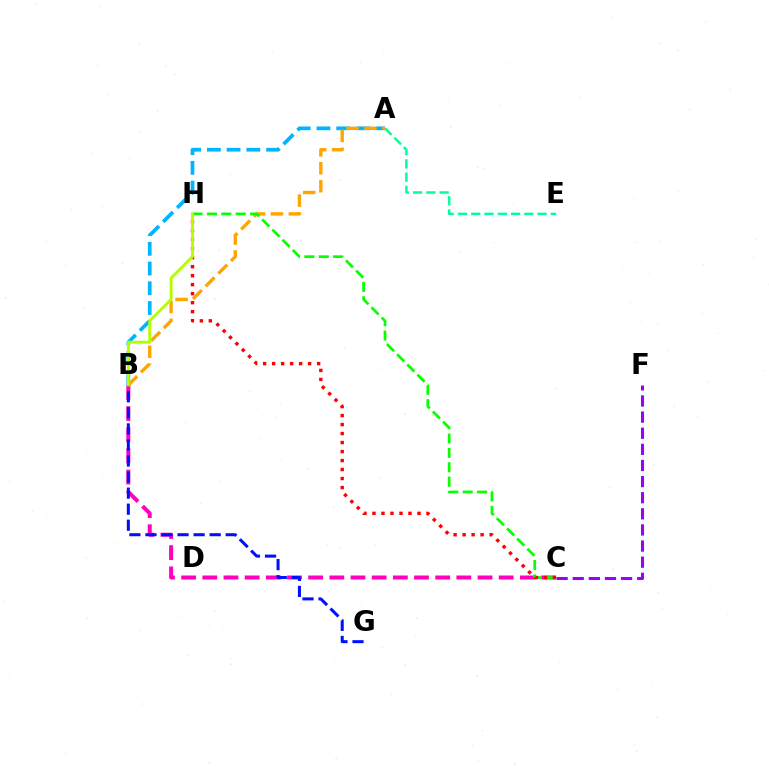{('C', 'F'): [{'color': '#9b00ff', 'line_style': 'dashed', 'thickness': 2.19}], ('B', 'C'): [{'color': '#ff00bd', 'line_style': 'dashed', 'thickness': 2.88}], ('A', 'B'): [{'color': '#00b5ff', 'line_style': 'dashed', 'thickness': 2.68}, {'color': '#ffa500', 'line_style': 'dashed', 'thickness': 2.43}], ('A', 'E'): [{'color': '#00ff9d', 'line_style': 'dashed', 'thickness': 1.8}], ('C', 'H'): [{'color': '#08ff00', 'line_style': 'dashed', 'thickness': 1.95}, {'color': '#ff0000', 'line_style': 'dotted', 'thickness': 2.45}], ('B', 'G'): [{'color': '#0010ff', 'line_style': 'dashed', 'thickness': 2.18}], ('B', 'H'): [{'color': '#b3ff00', 'line_style': 'solid', 'thickness': 2.11}]}